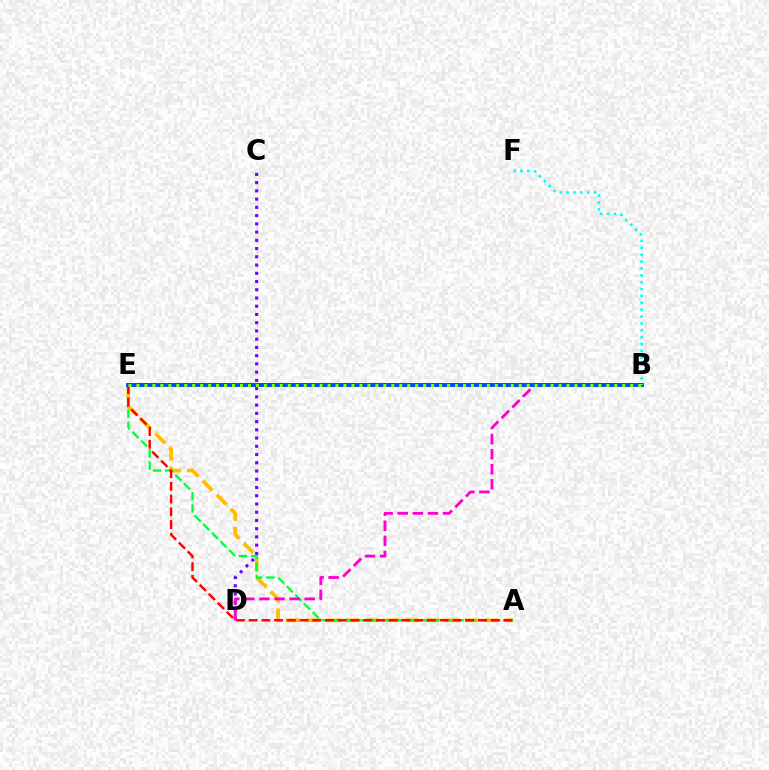{('A', 'E'): [{'color': '#ffbd00', 'line_style': 'dashed', 'thickness': 2.7}, {'color': '#00ff39', 'line_style': 'dashed', 'thickness': 1.65}, {'color': '#ff0000', 'line_style': 'dashed', 'thickness': 1.73}], ('C', 'D'): [{'color': '#7200ff', 'line_style': 'dotted', 'thickness': 2.24}], ('B', 'D'): [{'color': '#ff00cf', 'line_style': 'dashed', 'thickness': 2.05}], ('B', 'E'): [{'color': '#004bff', 'line_style': 'solid', 'thickness': 2.85}, {'color': '#84ff00', 'line_style': 'dotted', 'thickness': 2.16}], ('B', 'F'): [{'color': '#00fff6', 'line_style': 'dotted', 'thickness': 1.87}]}